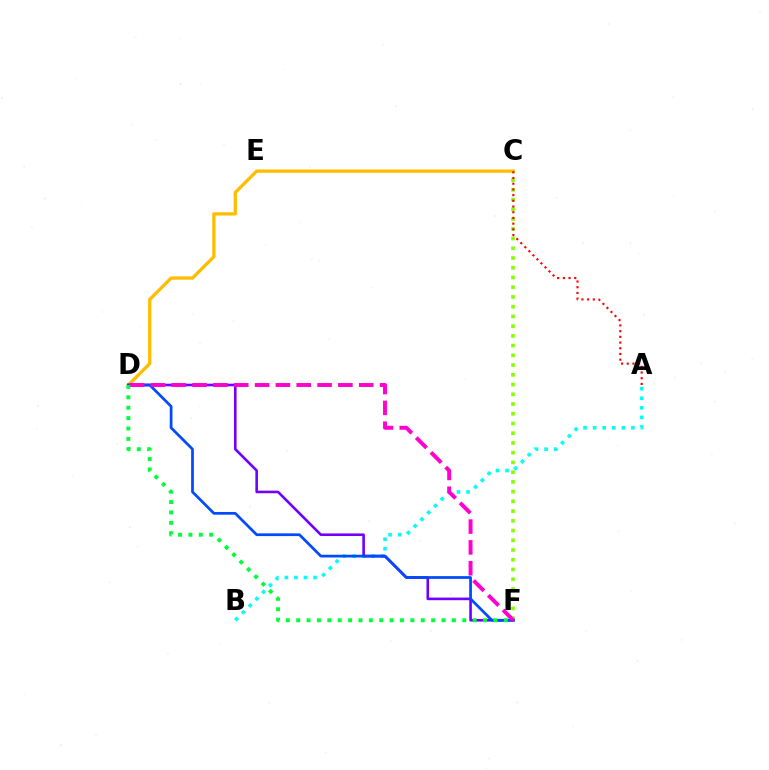{('C', 'D'): [{'color': '#ffbd00', 'line_style': 'solid', 'thickness': 2.37}], ('C', 'F'): [{'color': '#84ff00', 'line_style': 'dotted', 'thickness': 2.64}], ('A', 'B'): [{'color': '#00fff6', 'line_style': 'dotted', 'thickness': 2.6}], ('D', 'F'): [{'color': '#7200ff', 'line_style': 'solid', 'thickness': 1.88}, {'color': '#004bff', 'line_style': 'solid', 'thickness': 1.97}, {'color': '#ff00cf', 'line_style': 'dashed', 'thickness': 2.83}, {'color': '#00ff39', 'line_style': 'dotted', 'thickness': 2.82}], ('A', 'C'): [{'color': '#ff0000', 'line_style': 'dotted', 'thickness': 1.55}]}